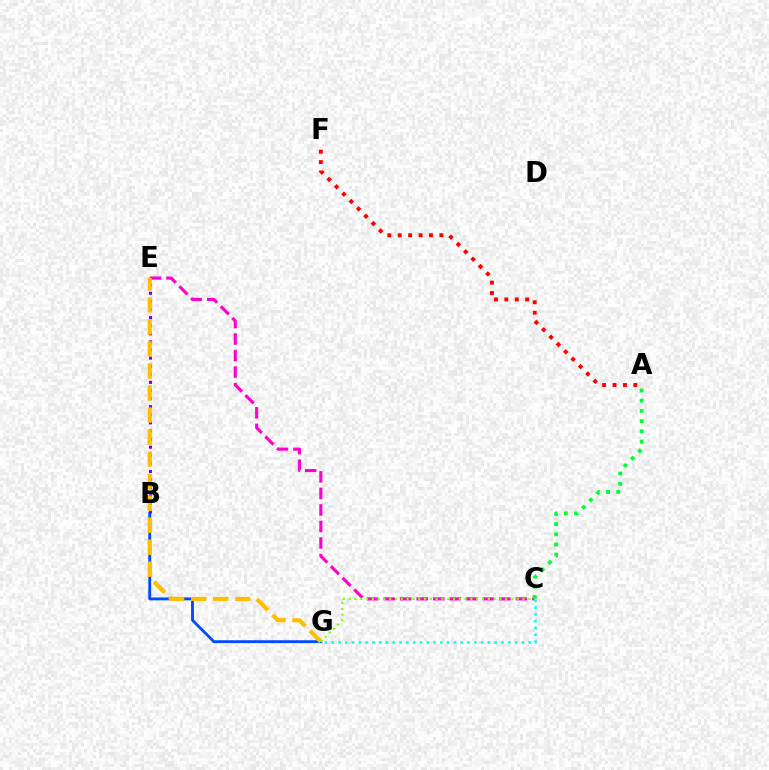{('B', 'G'): [{'color': '#004bff', 'line_style': 'solid', 'thickness': 2.06}], ('C', 'E'): [{'color': '#ff00cf', 'line_style': 'dashed', 'thickness': 2.25}], ('B', 'E'): [{'color': '#7200ff', 'line_style': 'dotted', 'thickness': 2.2}], ('A', 'C'): [{'color': '#00ff39', 'line_style': 'dotted', 'thickness': 2.78}], ('A', 'F'): [{'color': '#ff0000', 'line_style': 'dotted', 'thickness': 2.83}], ('C', 'G'): [{'color': '#00fff6', 'line_style': 'dotted', 'thickness': 1.85}, {'color': '#84ff00', 'line_style': 'dotted', 'thickness': 1.58}], ('E', 'G'): [{'color': '#ffbd00', 'line_style': 'dashed', 'thickness': 2.99}]}